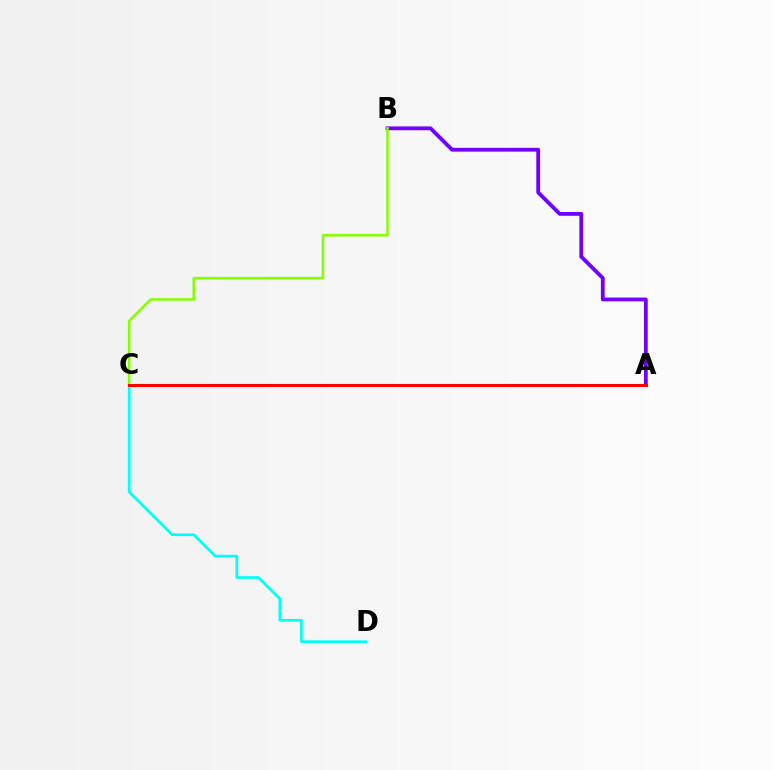{('A', 'B'): [{'color': '#7200ff', 'line_style': 'solid', 'thickness': 2.75}], ('C', 'D'): [{'color': '#00fff6', 'line_style': 'solid', 'thickness': 1.93}], ('B', 'C'): [{'color': '#84ff00', 'line_style': 'solid', 'thickness': 1.8}], ('A', 'C'): [{'color': '#ff0000', 'line_style': 'solid', 'thickness': 2.19}]}